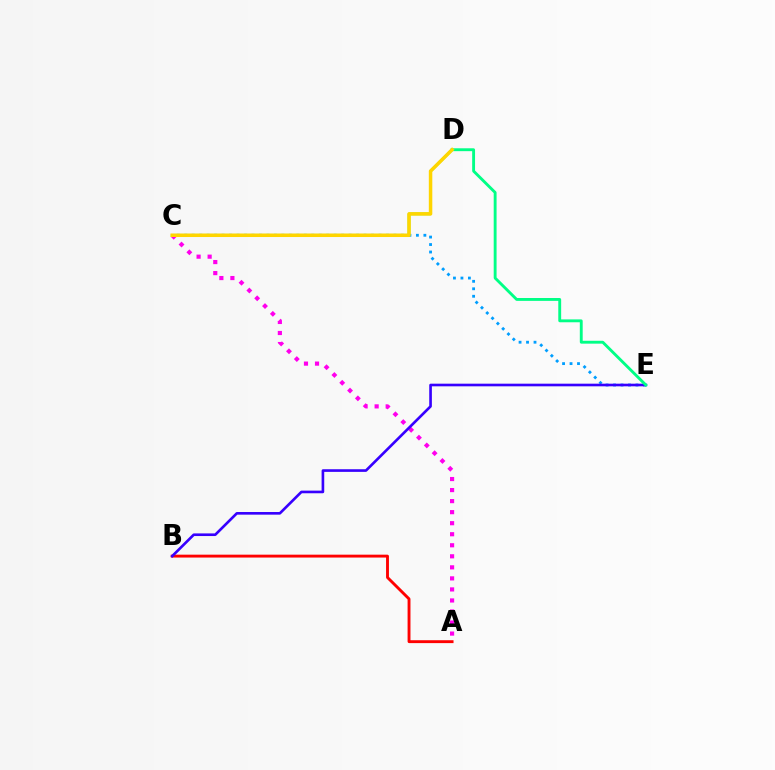{('C', 'D'): [{'color': '#4fff00', 'line_style': 'solid', 'thickness': 1.92}, {'color': '#ffd500', 'line_style': 'solid', 'thickness': 2.51}], ('A', 'B'): [{'color': '#ff0000', 'line_style': 'solid', 'thickness': 2.08}], ('A', 'C'): [{'color': '#ff00ed', 'line_style': 'dotted', 'thickness': 3.0}], ('C', 'E'): [{'color': '#009eff', 'line_style': 'dotted', 'thickness': 2.03}], ('B', 'E'): [{'color': '#3700ff', 'line_style': 'solid', 'thickness': 1.9}], ('D', 'E'): [{'color': '#00ff86', 'line_style': 'solid', 'thickness': 2.07}]}